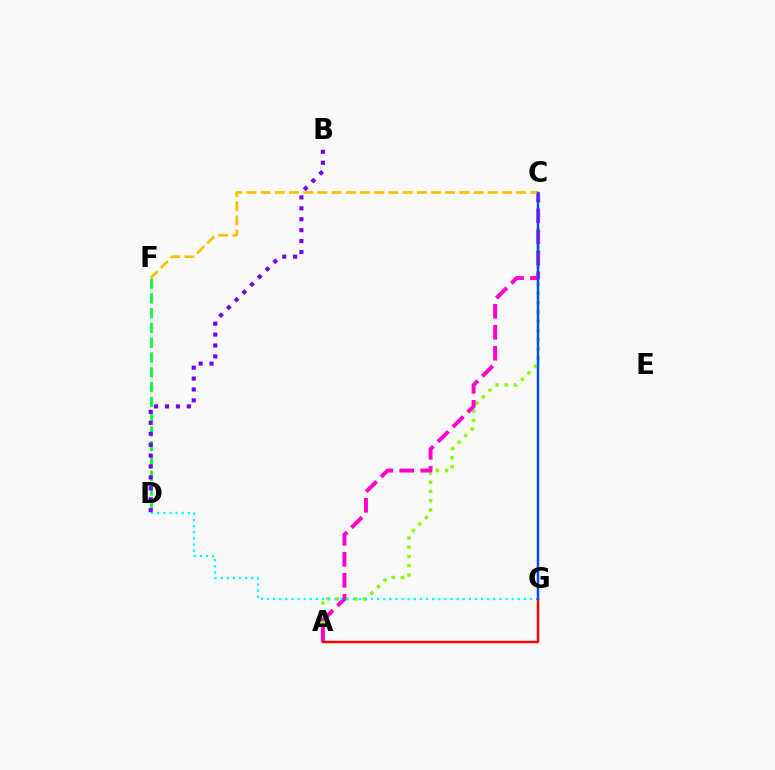{('A', 'C'): [{'color': '#84ff00', 'line_style': 'dotted', 'thickness': 2.51}, {'color': '#ff00cf', 'line_style': 'dashed', 'thickness': 2.85}], ('D', 'F'): [{'color': '#00ff39', 'line_style': 'dashed', 'thickness': 2.01}], ('D', 'G'): [{'color': '#00fff6', 'line_style': 'dotted', 'thickness': 1.66}], ('A', 'G'): [{'color': '#ff0000', 'line_style': 'solid', 'thickness': 1.76}], ('C', 'F'): [{'color': '#ffbd00', 'line_style': 'dashed', 'thickness': 1.93}], ('C', 'G'): [{'color': '#004bff', 'line_style': 'solid', 'thickness': 1.77}], ('B', 'D'): [{'color': '#7200ff', 'line_style': 'dotted', 'thickness': 2.97}]}